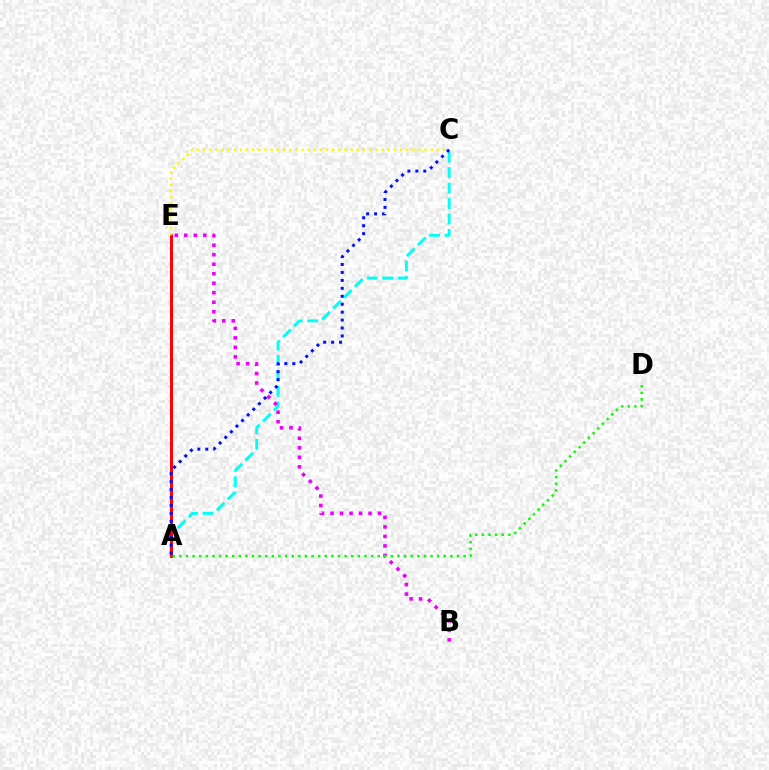{('A', 'C'): [{'color': '#00fff6', 'line_style': 'dashed', 'thickness': 2.1}, {'color': '#0010ff', 'line_style': 'dotted', 'thickness': 2.16}], ('B', 'E'): [{'color': '#ee00ff', 'line_style': 'dotted', 'thickness': 2.58}], ('A', 'E'): [{'color': '#ff0000', 'line_style': 'solid', 'thickness': 2.13}], ('A', 'D'): [{'color': '#08ff00', 'line_style': 'dotted', 'thickness': 1.8}], ('C', 'E'): [{'color': '#fcf500', 'line_style': 'dotted', 'thickness': 1.67}]}